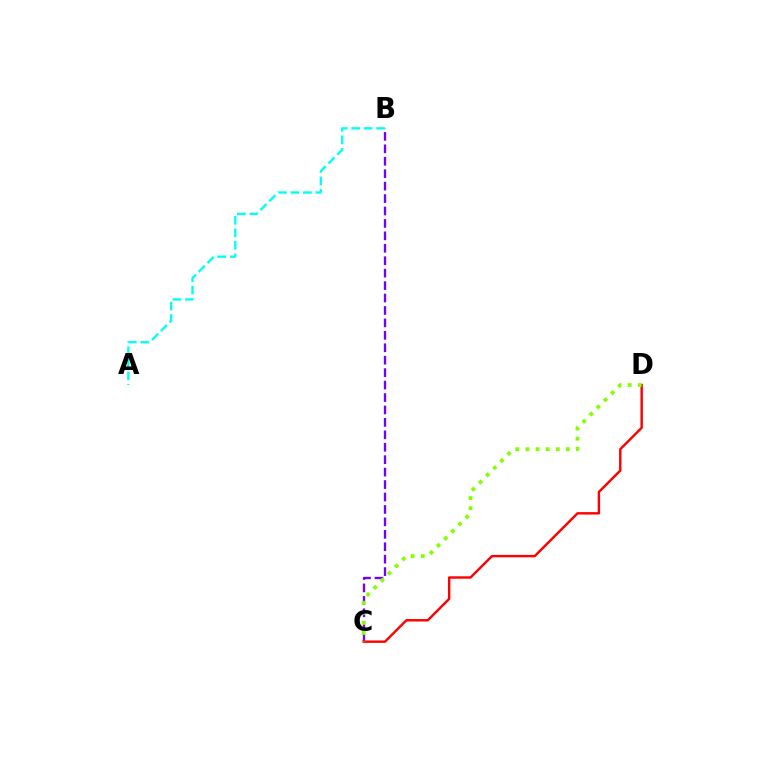{('B', 'C'): [{'color': '#7200ff', 'line_style': 'dashed', 'thickness': 1.69}], ('A', 'B'): [{'color': '#00fff6', 'line_style': 'dashed', 'thickness': 1.7}], ('C', 'D'): [{'color': '#ff0000', 'line_style': 'solid', 'thickness': 1.74}, {'color': '#84ff00', 'line_style': 'dotted', 'thickness': 2.74}]}